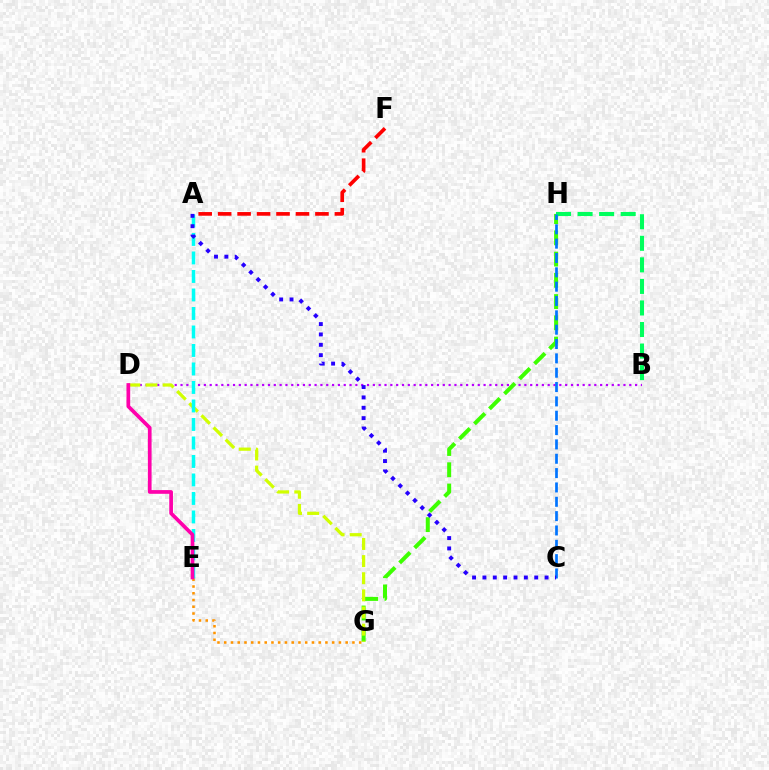{('A', 'F'): [{'color': '#ff0000', 'line_style': 'dashed', 'thickness': 2.64}], ('B', 'D'): [{'color': '#b900ff', 'line_style': 'dotted', 'thickness': 1.58}], ('G', 'H'): [{'color': '#3dff00', 'line_style': 'dashed', 'thickness': 2.89}], ('D', 'G'): [{'color': '#d1ff00', 'line_style': 'dashed', 'thickness': 2.33}], ('A', 'E'): [{'color': '#00fff6', 'line_style': 'dashed', 'thickness': 2.51}], ('E', 'G'): [{'color': '#ff9400', 'line_style': 'dotted', 'thickness': 1.83}], ('B', 'H'): [{'color': '#00ff5c', 'line_style': 'dashed', 'thickness': 2.93}], ('C', 'H'): [{'color': '#0074ff', 'line_style': 'dashed', 'thickness': 1.95}], ('D', 'E'): [{'color': '#ff00ac', 'line_style': 'solid', 'thickness': 2.67}], ('A', 'C'): [{'color': '#2500ff', 'line_style': 'dotted', 'thickness': 2.81}]}